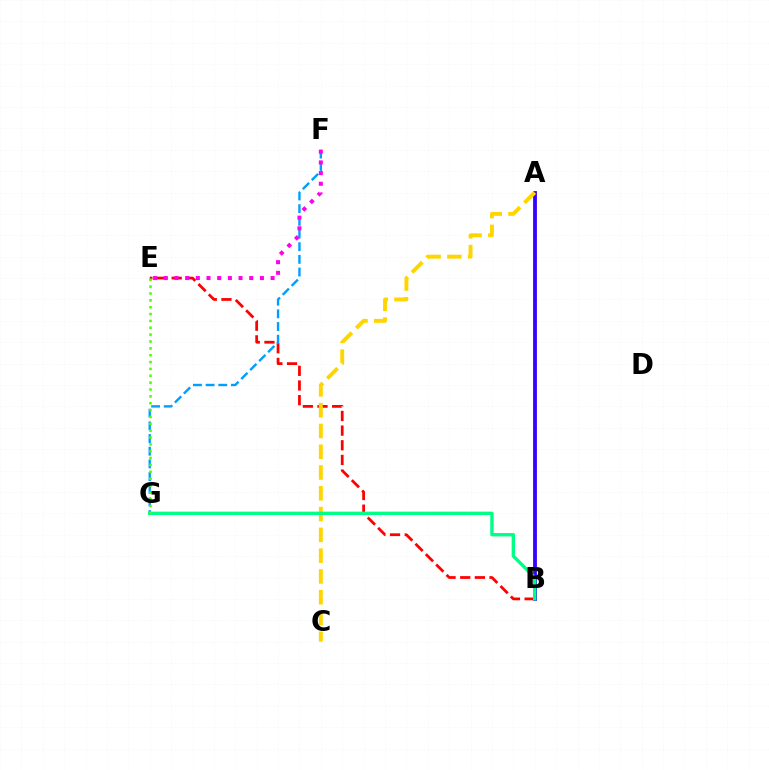{('A', 'B'): [{'color': '#3700ff', 'line_style': 'solid', 'thickness': 2.74}], ('B', 'E'): [{'color': '#ff0000', 'line_style': 'dashed', 'thickness': 1.99}], ('F', 'G'): [{'color': '#009eff', 'line_style': 'dashed', 'thickness': 1.72}], ('A', 'C'): [{'color': '#ffd500', 'line_style': 'dashed', 'thickness': 2.82}], ('E', 'F'): [{'color': '#ff00ed', 'line_style': 'dotted', 'thickness': 2.9}], ('B', 'G'): [{'color': '#00ff86', 'line_style': 'solid', 'thickness': 2.43}], ('E', 'G'): [{'color': '#4fff00', 'line_style': 'dotted', 'thickness': 1.86}]}